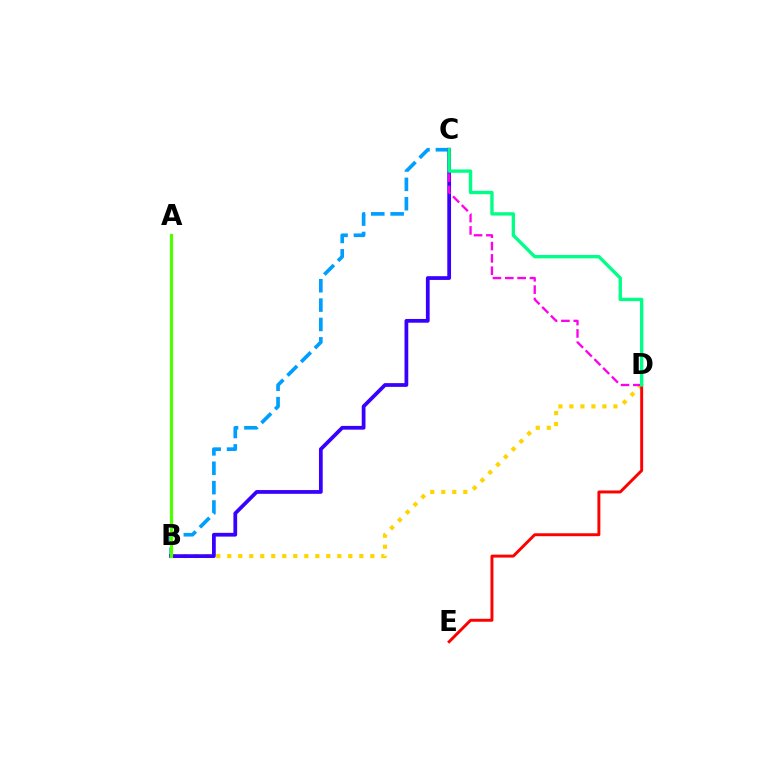{('B', 'D'): [{'color': '#ffd500', 'line_style': 'dotted', 'thickness': 2.99}], ('B', 'C'): [{'color': '#009eff', 'line_style': 'dashed', 'thickness': 2.63}, {'color': '#3700ff', 'line_style': 'solid', 'thickness': 2.7}], ('C', 'D'): [{'color': '#ff00ed', 'line_style': 'dashed', 'thickness': 1.68}, {'color': '#00ff86', 'line_style': 'solid', 'thickness': 2.42}], ('D', 'E'): [{'color': '#ff0000', 'line_style': 'solid', 'thickness': 2.11}], ('A', 'B'): [{'color': '#4fff00', 'line_style': 'solid', 'thickness': 2.31}]}